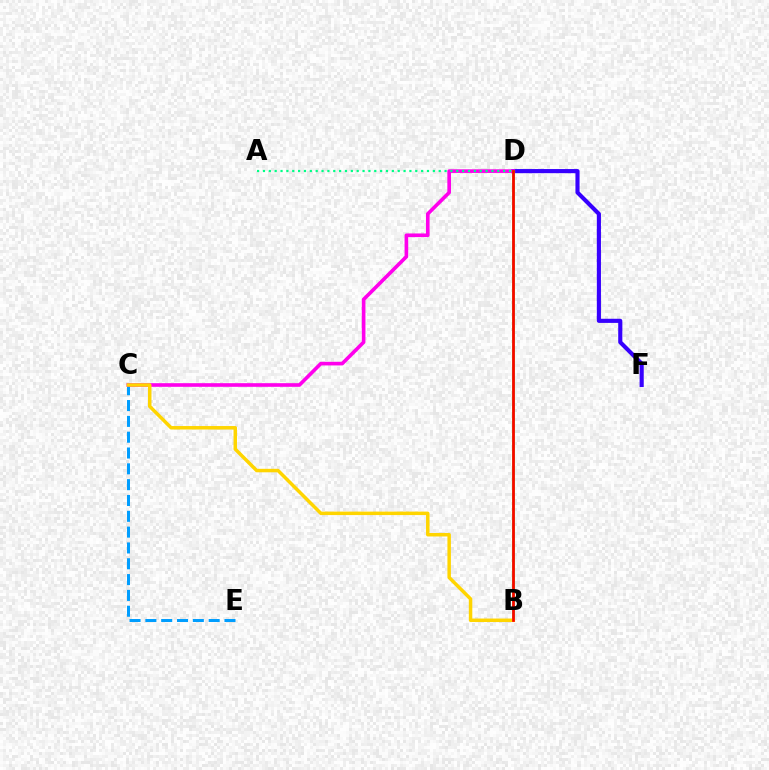{('C', 'E'): [{'color': '#009eff', 'line_style': 'dashed', 'thickness': 2.15}], ('D', 'F'): [{'color': '#3700ff', 'line_style': 'solid', 'thickness': 2.97}], ('C', 'D'): [{'color': '#ff00ed', 'line_style': 'solid', 'thickness': 2.62}], ('A', 'D'): [{'color': '#00ff86', 'line_style': 'dotted', 'thickness': 1.59}], ('B', 'D'): [{'color': '#4fff00', 'line_style': 'solid', 'thickness': 1.9}, {'color': '#ff0000', 'line_style': 'solid', 'thickness': 1.92}], ('B', 'C'): [{'color': '#ffd500', 'line_style': 'solid', 'thickness': 2.51}]}